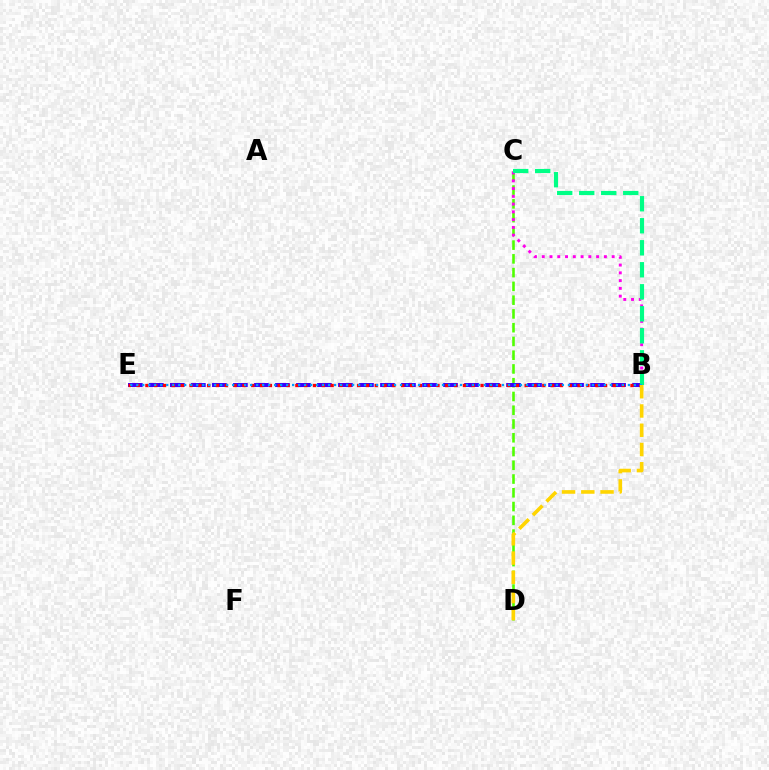{('C', 'D'): [{'color': '#4fff00', 'line_style': 'dashed', 'thickness': 1.87}], ('B', 'E'): [{'color': '#3700ff', 'line_style': 'dashed', 'thickness': 2.85}, {'color': '#ff0000', 'line_style': 'dotted', 'thickness': 2.4}, {'color': '#009eff', 'line_style': 'dotted', 'thickness': 1.63}], ('B', 'C'): [{'color': '#ff00ed', 'line_style': 'dotted', 'thickness': 2.11}, {'color': '#00ff86', 'line_style': 'dashed', 'thickness': 2.99}], ('B', 'D'): [{'color': '#ffd500', 'line_style': 'dashed', 'thickness': 2.62}]}